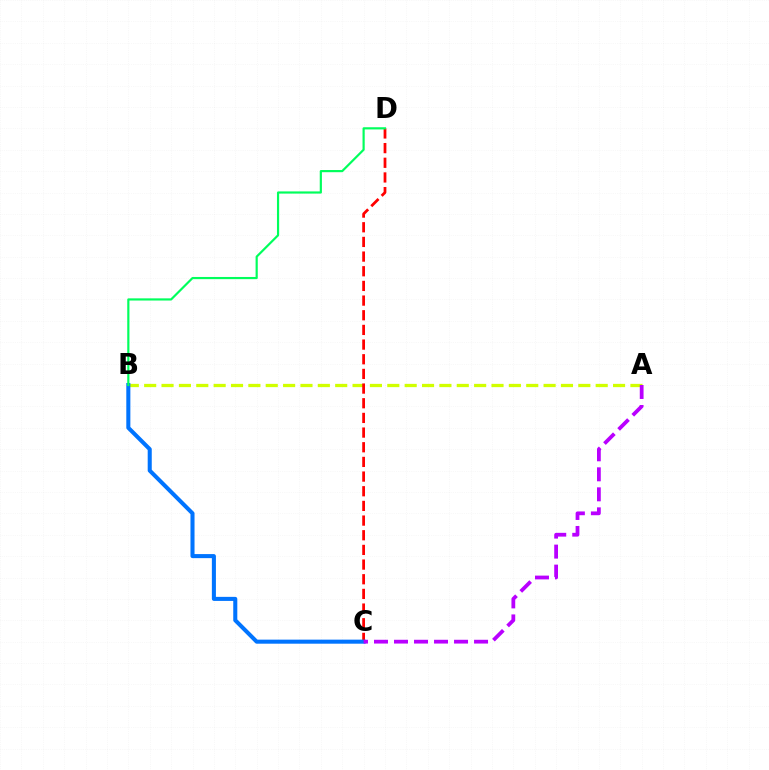{('A', 'B'): [{'color': '#d1ff00', 'line_style': 'dashed', 'thickness': 2.36}], ('C', 'D'): [{'color': '#ff0000', 'line_style': 'dashed', 'thickness': 1.99}], ('B', 'C'): [{'color': '#0074ff', 'line_style': 'solid', 'thickness': 2.92}], ('B', 'D'): [{'color': '#00ff5c', 'line_style': 'solid', 'thickness': 1.57}], ('A', 'C'): [{'color': '#b900ff', 'line_style': 'dashed', 'thickness': 2.72}]}